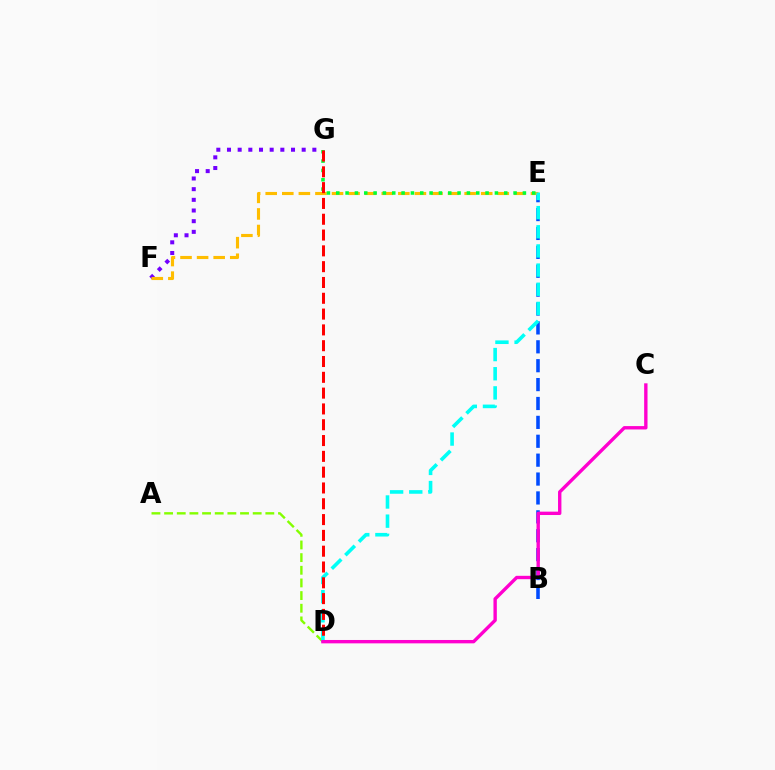{('B', 'E'): [{'color': '#004bff', 'line_style': 'dashed', 'thickness': 2.57}], ('F', 'G'): [{'color': '#7200ff', 'line_style': 'dotted', 'thickness': 2.9}], ('E', 'F'): [{'color': '#ffbd00', 'line_style': 'dashed', 'thickness': 2.25}], ('A', 'D'): [{'color': '#84ff00', 'line_style': 'dashed', 'thickness': 1.72}], ('E', 'G'): [{'color': '#00ff39', 'line_style': 'dotted', 'thickness': 2.54}], ('D', 'E'): [{'color': '#00fff6', 'line_style': 'dashed', 'thickness': 2.6}], ('D', 'G'): [{'color': '#ff0000', 'line_style': 'dashed', 'thickness': 2.15}], ('C', 'D'): [{'color': '#ff00cf', 'line_style': 'solid', 'thickness': 2.43}]}